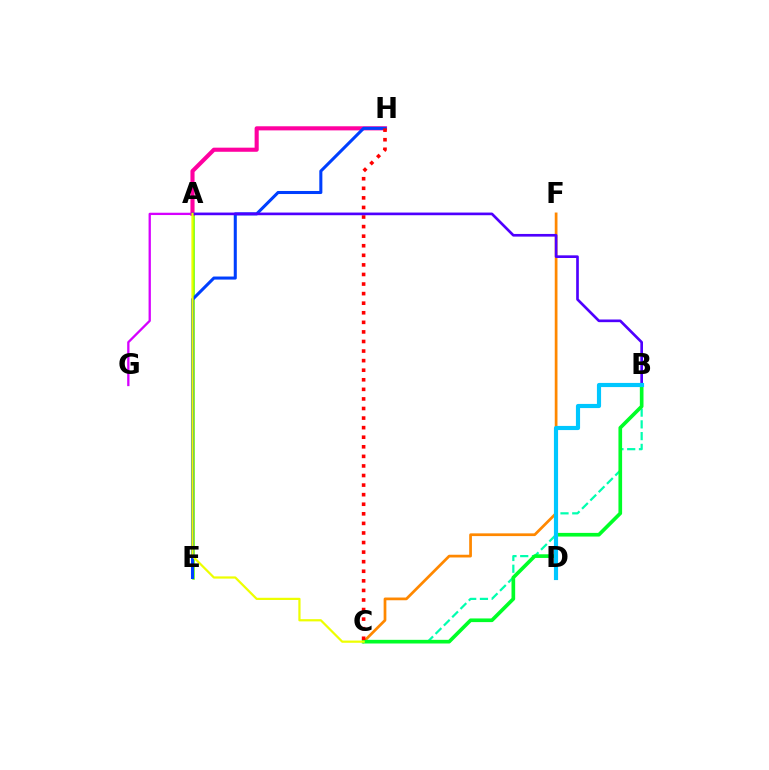{('A', 'G'): [{'color': '#d600ff', 'line_style': 'solid', 'thickness': 1.66}], ('A', 'E'): [{'color': '#66ff00', 'line_style': 'solid', 'thickness': 1.85}], ('C', 'F'): [{'color': '#ff8800', 'line_style': 'solid', 'thickness': 1.97}], ('B', 'C'): [{'color': '#00ffaf', 'line_style': 'dashed', 'thickness': 1.6}, {'color': '#00ff27', 'line_style': 'solid', 'thickness': 2.64}], ('A', 'H'): [{'color': '#ff00a0', 'line_style': 'solid', 'thickness': 2.96}], ('E', 'H'): [{'color': '#003fff', 'line_style': 'solid', 'thickness': 2.2}], ('C', 'H'): [{'color': '#ff0000', 'line_style': 'dotted', 'thickness': 2.6}], ('A', 'B'): [{'color': '#4f00ff', 'line_style': 'solid', 'thickness': 1.92}], ('A', 'C'): [{'color': '#eeff00', 'line_style': 'solid', 'thickness': 1.6}], ('B', 'D'): [{'color': '#00c7ff', 'line_style': 'solid', 'thickness': 2.99}]}